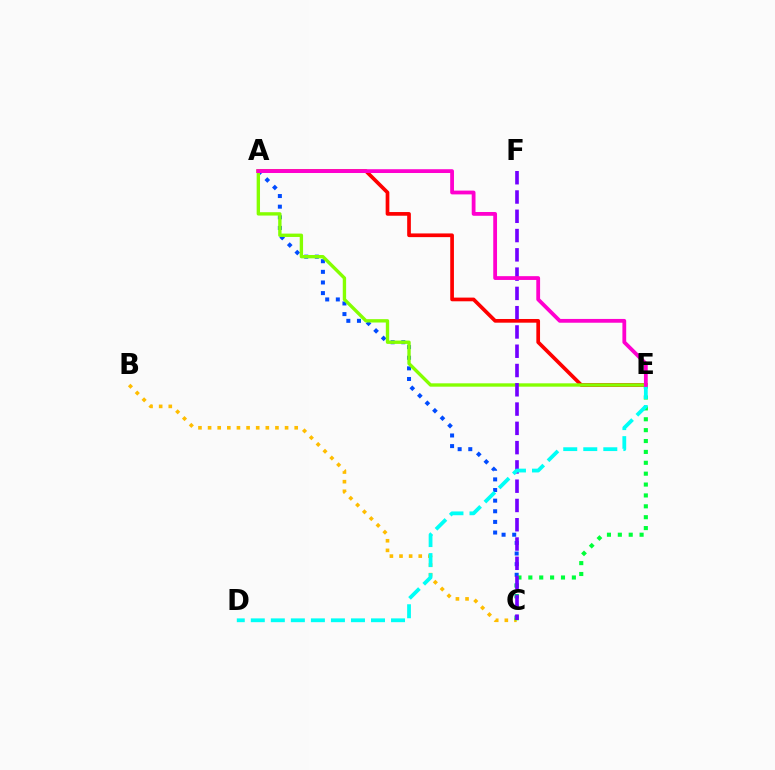{('B', 'C'): [{'color': '#ffbd00', 'line_style': 'dotted', 'thickness': 2.61}], ('A', 'E'): [{'color': '#ff0000', 'line_style': 'solid', 'thickness': 2.66}, {'color': '#84ff00', 'line_style': 'solid', 'thickness': 2.42}, {'color': '#ff00cf', 'line_style': 'solid', 'thickness': 2.73}], ('A', 'C'): [{'color': '#004bff', 'line_style': 'dotted', 'thickness': 2.89}], ('C', 'E'): [{'color': '#00ff39', 'line_style': 'dotted', 'thickness': 2.96}], ('C', 'F'): [{'color': '#7200ff', 'line_style': 'dashed', 'thickness': 2.62}], ('D', 'E'): [{'color': '#00fff6', 'line_style': 'dashed', 'thickness': 2.72}]}